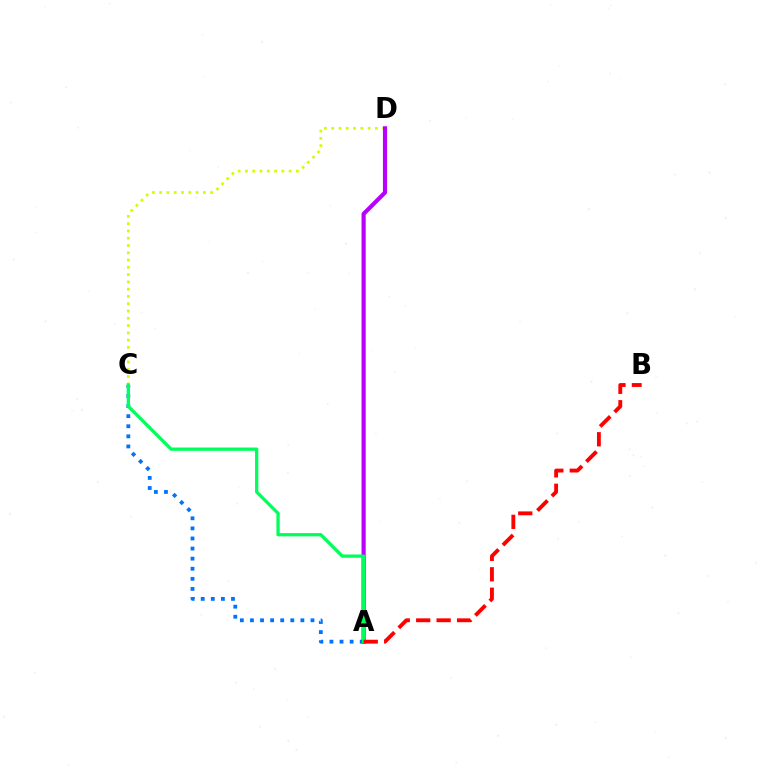{('C', 'D'): [{'color': '#d1ff00', 'line_style': 'dotted', 'thickness': 1.98}], ('A', 'D'): [{'color': '#b900ff', 'line_style': 'solid', 'thickness': 2.98}], ('A', 'C'): [{'color': '#0074ff', 'line_style': 'dotted', 'thickness': 2.74}, {'color': '#00ff5c', 'line_style': 'solid', 'thickness': 2.37}], ('A', 'B'): [{'color': '#ff0000', 'line_style': 'dashed', 'thickness': 2.78}]}